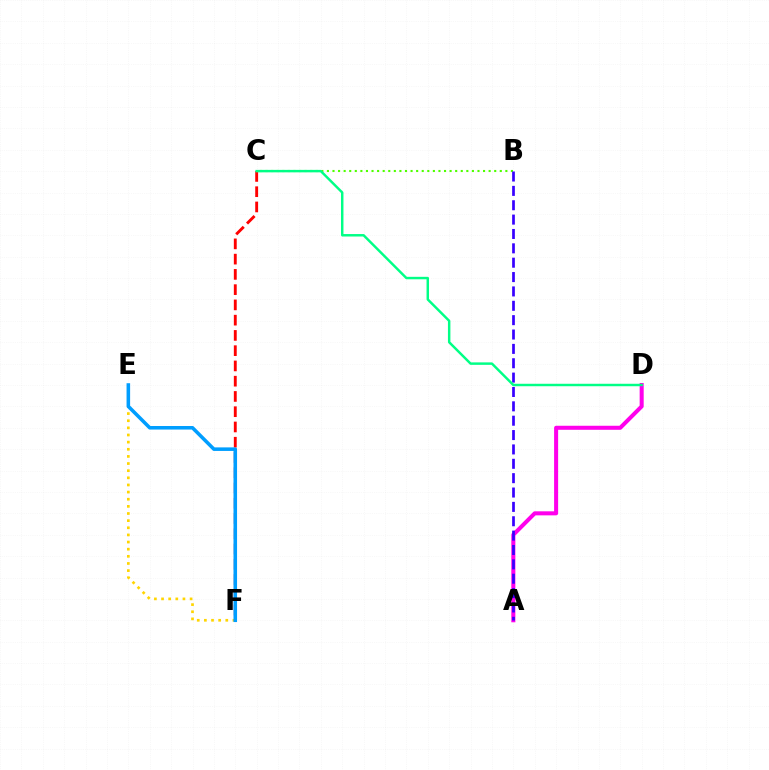{('E', 'F'): [{'color': '#ffd500', 'line_style': 'dotted', 'thickness': 1.94}, {'color': '#009eff', 'line_style': 'solid', 'thickness': 2.56}], ('B', 'C'): [{'color': '#4fff00', 'line_style': 'dotted', 'thickness': 1.52}], ('C', 'F'): [{'color': '#ff0000', 'line_style': 'dashed', 'thickness': 2.07}], ('A', 'D'): [{'color': '#ff00ed', 'line_style': 'solid', 'thickness': 2.91}], ('A', 'B'): [{'color': '#3700ff', 'line_style': 'dashed', 'thickness': 1.95}], ('C', 'D'): [{'color': '#00ff86', 'line_style': 'solid', 'thickness': 1.77}]}